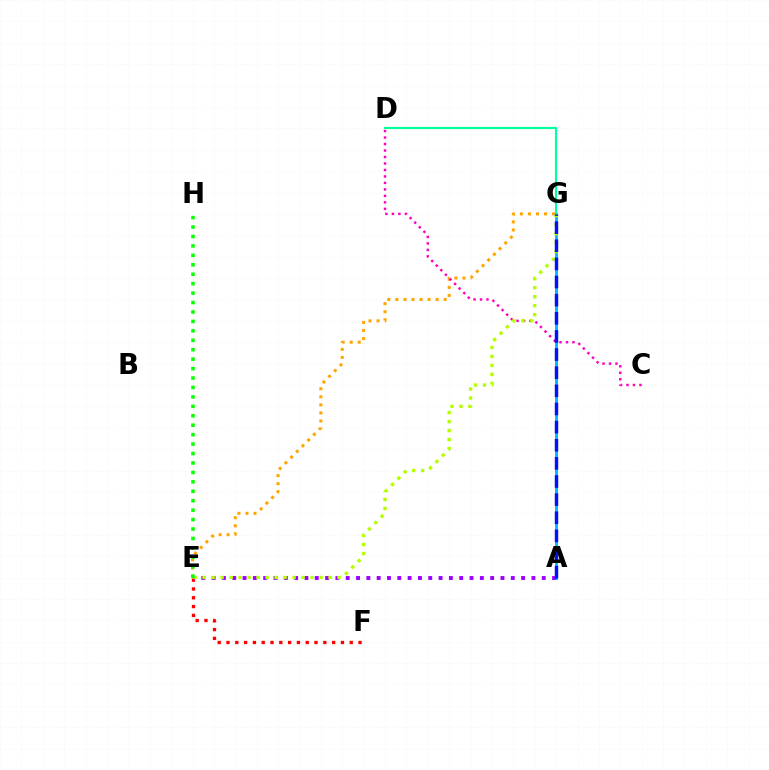{('E', 'F'): [{'color': '#ff0000', 'line_style': 'dotted', 'thickness': 2.39}], ('E', 'G'): [{'color': '#ffa500', 'line_style': 'dotted', 'thickness': 2.19}, {'color': '#b3ff00', 'line_style': 'dotted', 'thickness': 2.44}], ('D', 'G'): [{'color': '#00ff9d', 'line_style': 'solid', 'thickness': 1.54}], ('A', 'G'): [{'color': '#00b5ff', 'line_style': 'solid', 'thickness': 2.06}, {'color': '#0010ff', 'line_style': 'dashed', 'thickness': 2.46}], ('C', 'D'): [{'color': '#ff00bd', 'line_style': 'dotted', 'thickness': 1.76}], ('A', 'E'): [{'color': '#9b00ff', 'line_style': 'dotted', 'thickness': 2.8}], ('E', 'H'): [{'color': '#08ff00', 'line_style': 'dotted', 'thickness': 2.56}]}